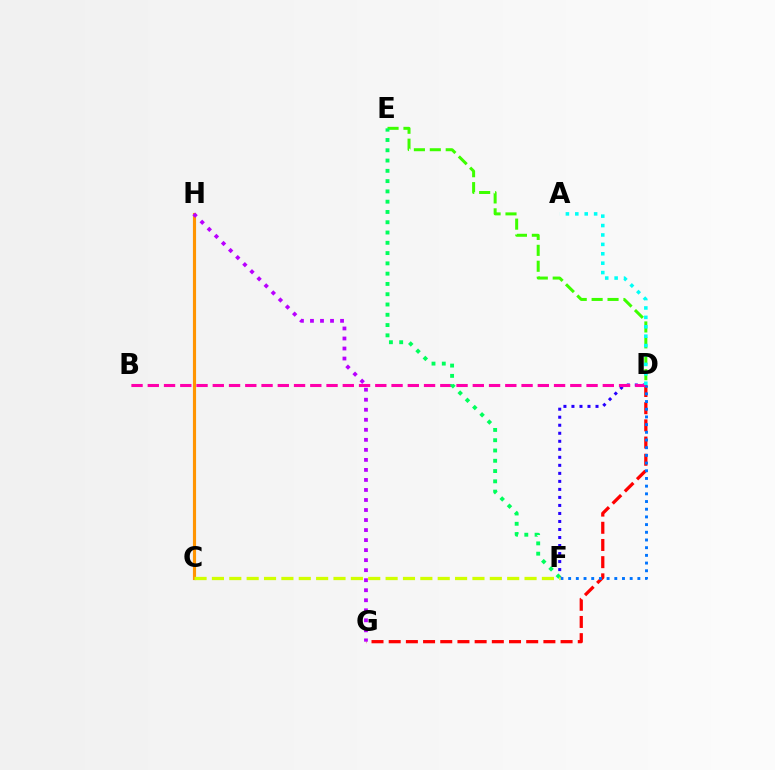{('C', 'H'): [{'color': '#ff9400', 'line_style': 'solid', 'thickness': 2.26}], ('D', 'G'): [{'color': '#ff0000', 'line_style': 'dashed', 'thickness': 2.34}], ('D', 'F'): [{'color': '#2500ff', 'line_style': 'dotted', 'thickness': 2.18}, {'color': '#0074ff', 'line_style': 'dotted', 'thickness': 2.09}], ('B', 'D'): [{'color': '#ff00ac', 'line_style': 'dashed', 'thickness': 2.21}], ('G', 'H'): [{'color': '#b900ff', 'line_style': 'dotted', 'thickness': 2.72}], ('D', 'E'): [{'color': '#3dff00', 'line_style': 'dashed', 'thickness': 2.16}], ('E', 'F'): [{'color': '#00ff5c', 'line_style': 'dotted', 'thickness': 2.79}], ('A', 'D'): [{'color': '#00fff6', 'line_style': 'dotted', 'thickness': 2.56}], ('C', 'F'): [{'color': '#d1ff00', 'line_style': 'dashed', 'thickness': 2.36}]}